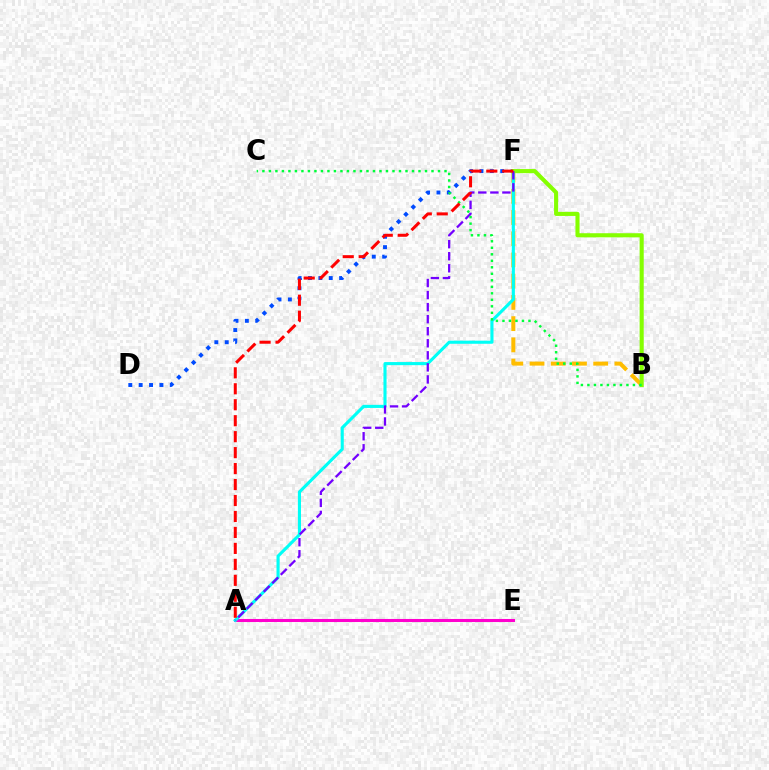{('D', 'F'): [{'color': '#004bff', 'line_style': 'dotted', 'thickness': 2.82}], ('A', 'E'): [{'color': '#ff00cf', 'line_style': 'solid', 'thickness': 2.2}], ('B', 'F'): [{'color': '#ffbd00', 'line_style': 'dashed', 'thickness': 2.88}, {'color': '#84ff00', 'line_style': 'solid', 'thickness': 2.95}], ('A', 'F'): [{'color': '#00fff6', 'line_style': 'solid', 'thickness': 2.24}, {'color': '#7200ff', 'line_style': 'dashed', 'thickness': 1.64}, {'color': '#ff0000', 'line_style': 'dashed', 'thickness': 2.17}], ('B', 'C'): [{'color': '#00ff39', 'line_style': 'dotted', 'thickness': 1.77}]}